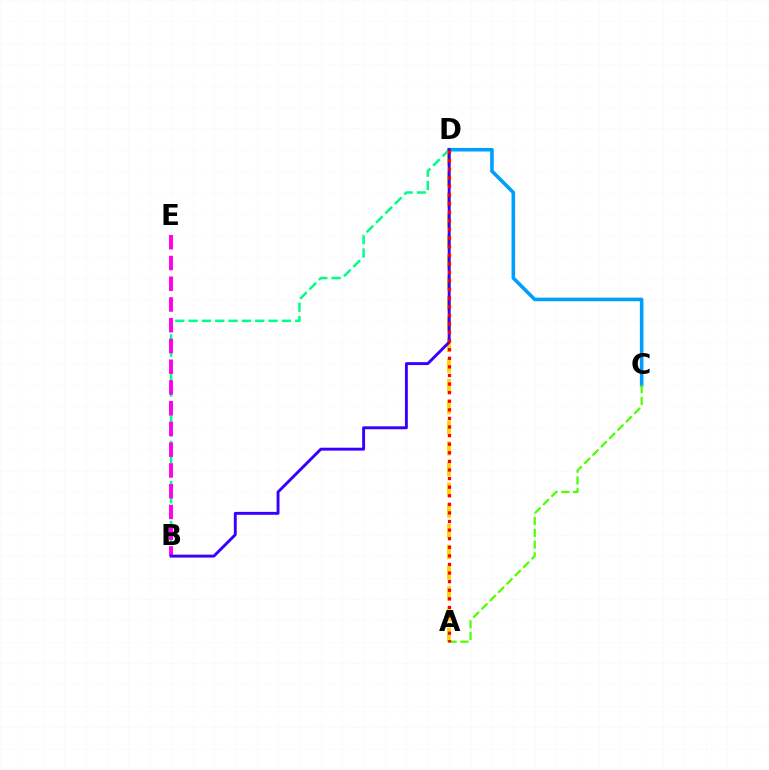{('B', 'D'): [{'color': '#00ff86', 'line_style': 'dashed', 'thickness': 1.81}, {'color': '#3700ff', 'line_style': 'solid', 'thickness': 2.1}], ('C', 'D'): [{'color': '#009eff', 'line_style': 'solid', 'thickness': 2.58}], ('A', 'D'): [{'color': '#ffd500', 'line_style': 'dashed', 'thickness': 2.81}, {'color': '#ff0000', 'line_style': 'dotted', 'thickness': 2.33}], ('B', 'E'): [{'color': '#ff00ed', 'line_style': 'dashed', 'thickness': 2.82}], ('A', 'C'): [{'color': '#4fff00', 'line_style': 'dashed', 'thickness': 1.6}]}